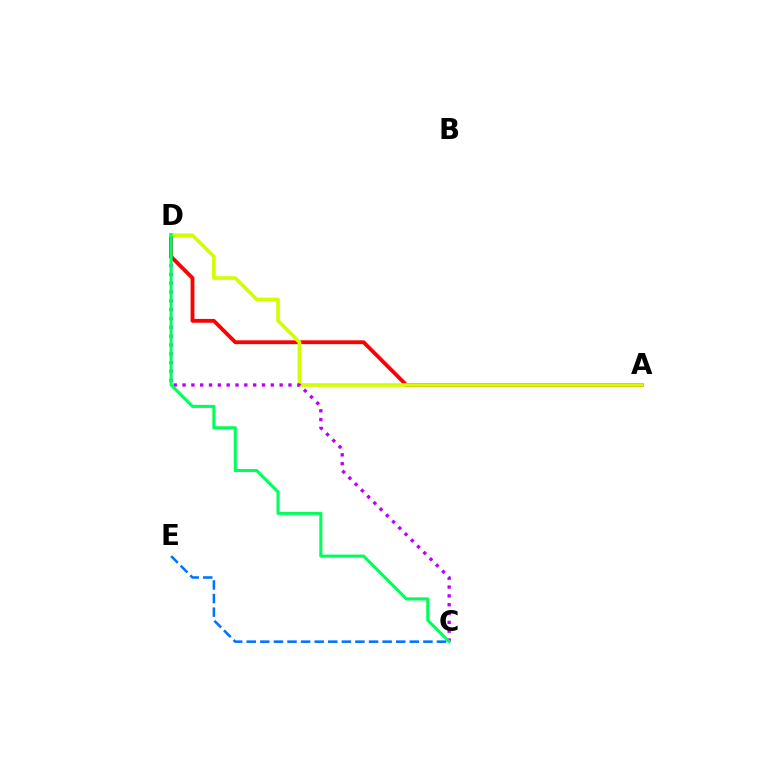{('A', 'D'): [{'color': '#ff0000', 'line_style': 'solid', 'thickness': 2.75}, {'color': '#d1ff00', 'line_style': 'solid', 'thickness': 2.63}], ('C', 'D'): [{'color': '#b900ff', 'line_style': 'dotted', 'thickness': 2.4}, {'color': '#00ff5c', 'line_style': 'solid', 'thickness': 2.22}], ('C', 'E'): [{'color': '#0074ff', 'line_style': 'dashed', 'thickness': 1.85}]}